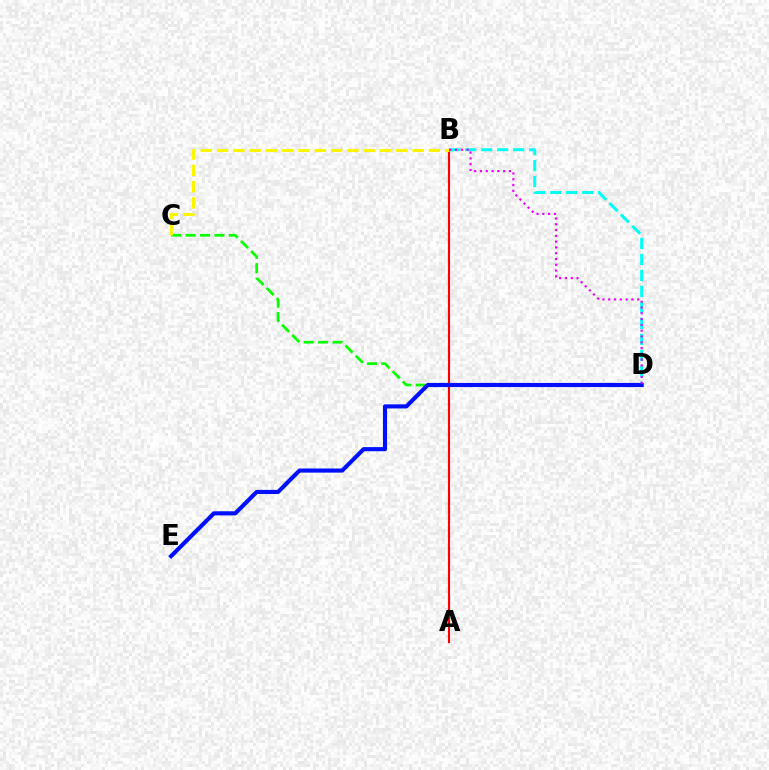{('B', 'D'): [{'color': '#00fff6', 'line_style': 'dashed', 'thickness': 2.17}, {'color': '#ee00ff', 'line_style': 'dotted', 'thickness': 1.57}], ('C', 'D'): [{'color': '#08ff00', 'line_style': 'dashed', 'thickness': 1.96}], ('A', 'B'): [{'color': '#ff0000', 'line_style': 'solid', 'thickness': 1.55}], ('D', 'E'): [{'color': '#0010ff', 'line_style': 'solid', 'thickness': 2.97}], ('B', 'C'): [{'color': '#fcf500', 'line_style': 'dashed', 'thickness': 2.21}]}